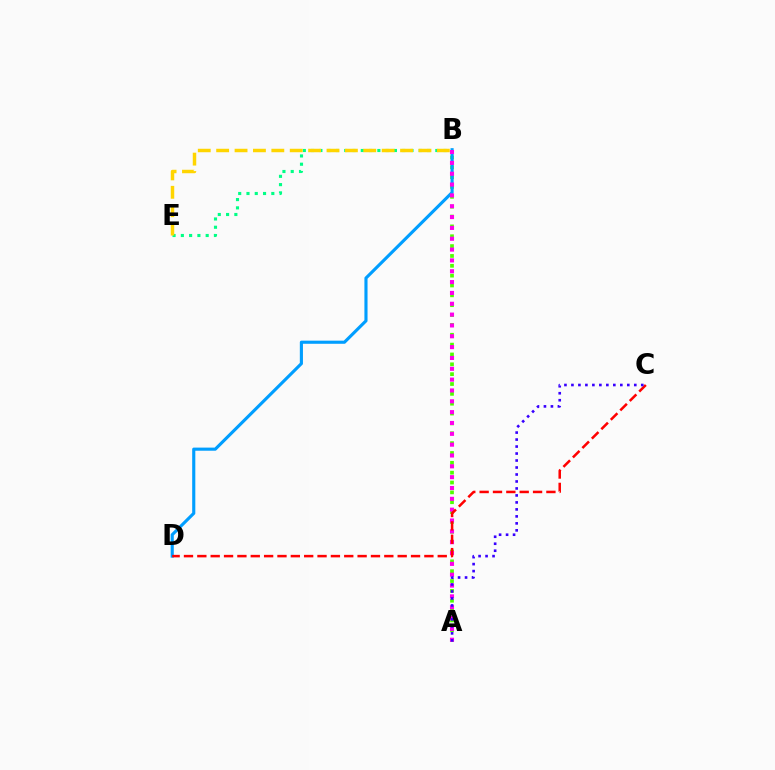{('A', 'B'): [{'color': '#4fff00', 'line_style': 'dotted', 'thickness': 2.68}, {'color': '#ff00ed', 'line_style': 'dotted', 'thickness': 2.94}], ('B', 'E'): [{'color': '#00ff86', 'line_style': 'dotted', 'thickness': 2.25}, {'color': '#ffd500', 'line_style': 'dashed', 'thickness': 2.5}], ('B', 'D'): [{'color': '#009eff', 'line_style': 'solid', 'thickness': 2.25}], ('C', 'D'): [{'color': '#ff0000', 'line_style': 'dashed', 'thickness': 1.81}], ('A', 'C'): [{'color': '#3700ff', 'line_style': 'dotted', 'thickness': 1.9}]}